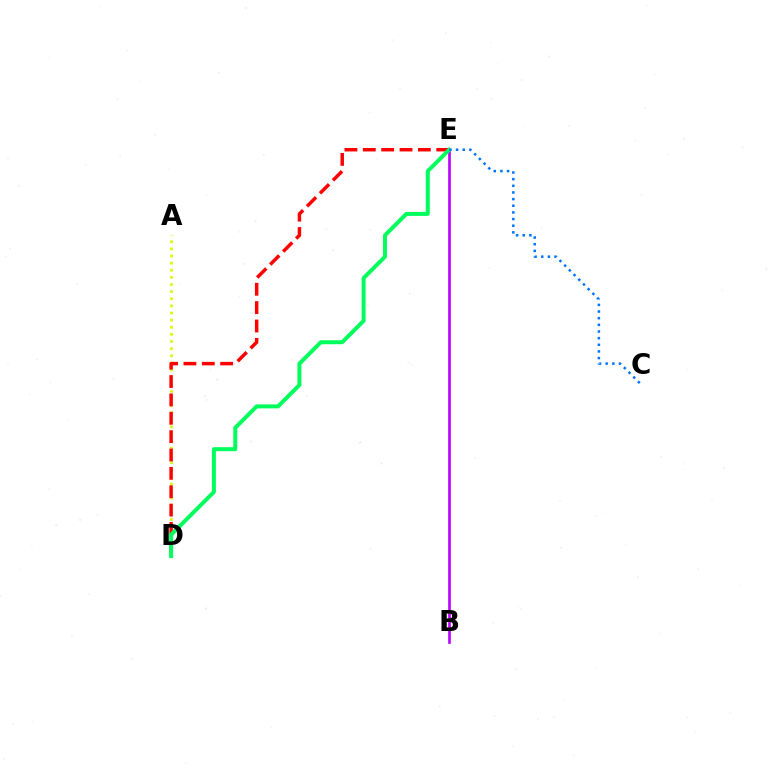{('B', 'E'): [{'color': '#b900ff', 'line_style': 'solid', 'thickness': 1.88}], ('A', 'D'): [{'color': '#d1ff00', 'line_style': 'dotted', 'thickness': 1.94}], ('D', 'E'): [{'color': '#ff0000', 'line_style': 'dashed', 'thickness': 2.5}, {'color': '#00ff5c', 'line_style': 'solid', 'thickness': 2.87}], ('C', 'E'): [{'color': '#0074ff', 'line_style': 'dotted', 'thickness': 1.81}]}